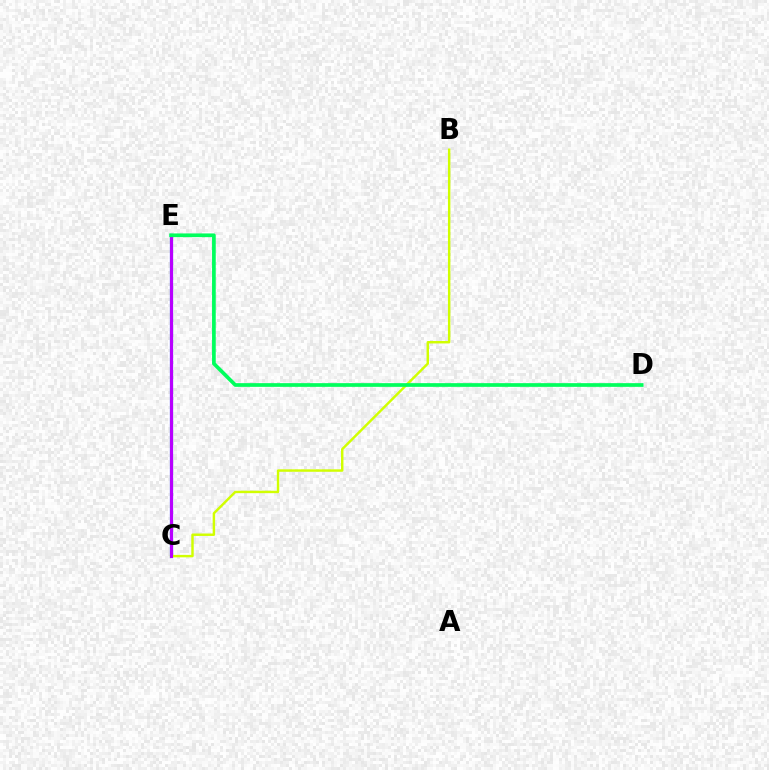{('C', 'E'): [{'color': '#ff0000', 'line_style': 'dotted', 'thickness': 2.05}, {'color': '#0074ff', 'line_style': 'solid', 'thickness': 2.29}, {'color': '#b900ff', 'line_style': 'solid', 'thickness': 2.22}], ('B', 'C'): [{'color': '#d1ff00', 'line_style': 'solid', 'thickness': 1.76}], ('D', 'E'): [{'color': '#00ff5c', 'line_style': 'solid', 'thickness': 2.66}]}